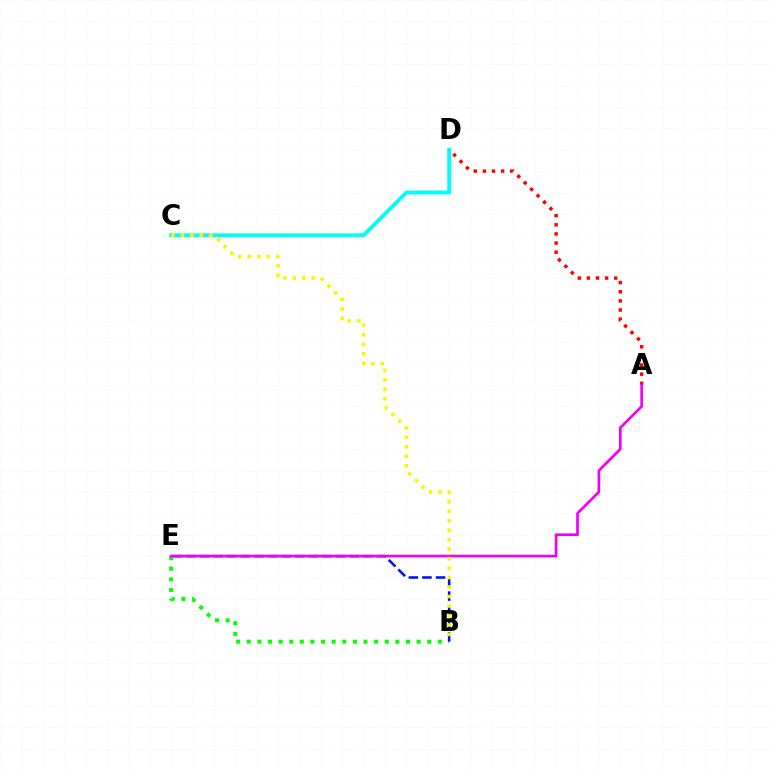{('C', 'D'): [{'color': '#00fff6', 'line_style': 'solid', 'thickness': 2.78}], ('B', 'E'): [{'color': '#08ff00', 'line_style': 'dotted', 'thickness': 2.88}, {'color': '#0010ff', 'line_style': 'dashed', 'thickness': 1.85}], ('A', 'D'): [{'color': '#ff0000', 'line_style': 'dotted', 'thickness': 2.48}], ('A', 'E'): [{'color': '#ee00ff', 'line_style': 'solid', 'thickness': 1.94}], ('B', 'C'): [{'color': '#fcf500', 'line_style': 'dotted', 'thickness': 2.57}]}